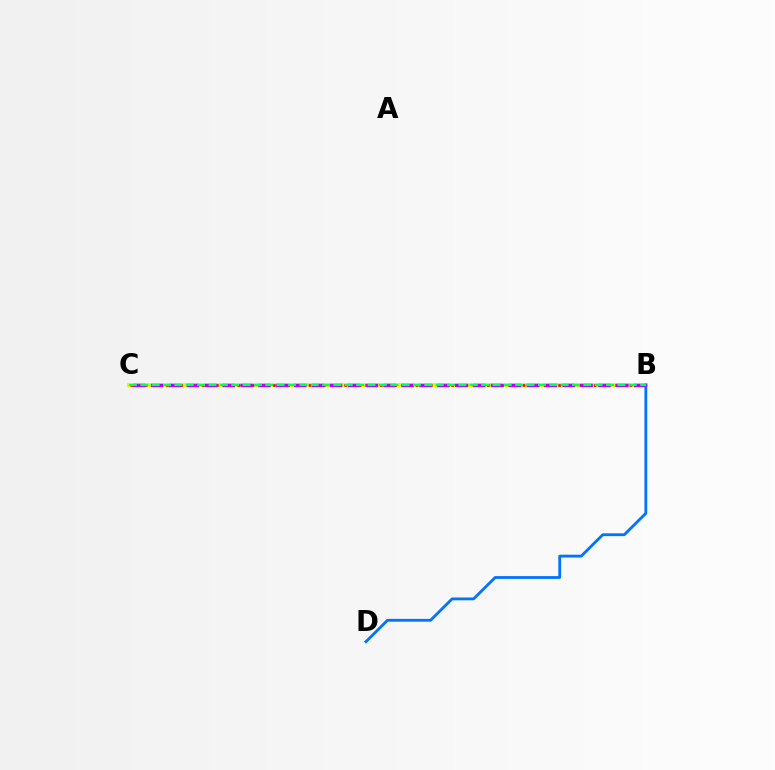{('B', 'C'): [{'color': '#d1ff00', 'line_style': 'solid', 'thickness': 2.88}, {'color': '#ff0000', 'line_style': 'dotted', 'thickness': 1.94}, {'color': '#b900ff', 'line_style': 'dashed', 'thickness': 2.43}, {'color': '#00ff5c', 'line_style': 'dashed', 'thickness': 1.54}], ('B', 'D'): [{'color': '#0074ff', 'line_style': 'solid', 'thickness': 2.03}]}